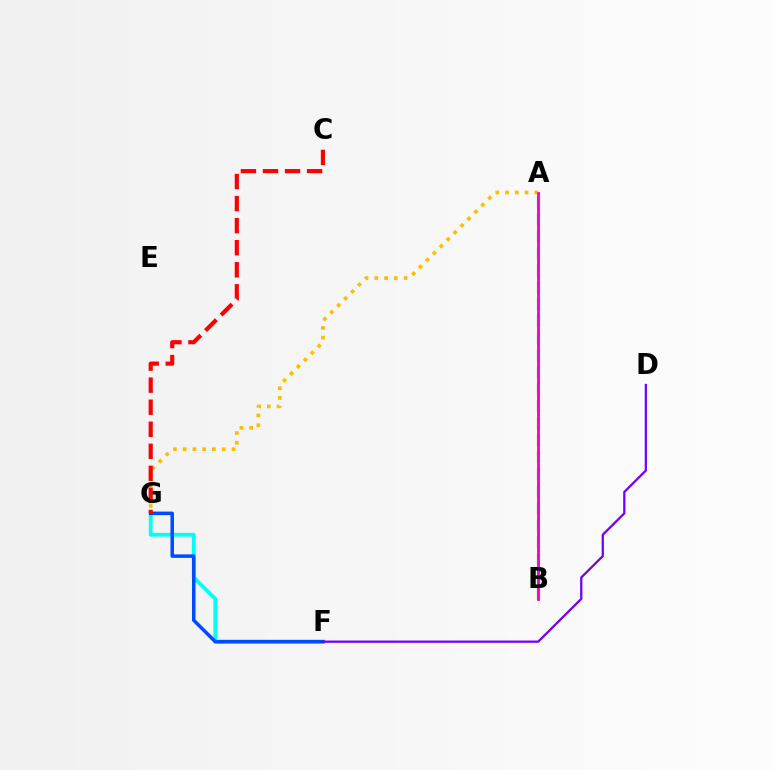{('A', 'G'): [{'color': '#ffbd00', 'line_style': 'dotted', 'thickness': 2.65}], ('F', 'G'): [{'color': '#00fff6', 'line_style': 'solid', 'thickness': 2.74}, {'color': '#004bff', 'line_style': 'solid', 'thickness': 2.52}], ('C', 'G'): [{'color': '#ff0000', 'line_style': 'dashed', 'thickness': 3.0}], ('A', 'B'): [{'color': '#84ff00', 'line_style': 'dashed', 'thickness': 2.07}, {'color': '#00ff39', 'line_style': 'dashed', 'thickness': 2.31}, {'color': '#ff00cf', 'line_style': 'solid', 'thickness': 2.04}], ('D', 'F'): [{'color': '#7200ff', 'line_style': 'solid', 'thickness': 1.63}]}